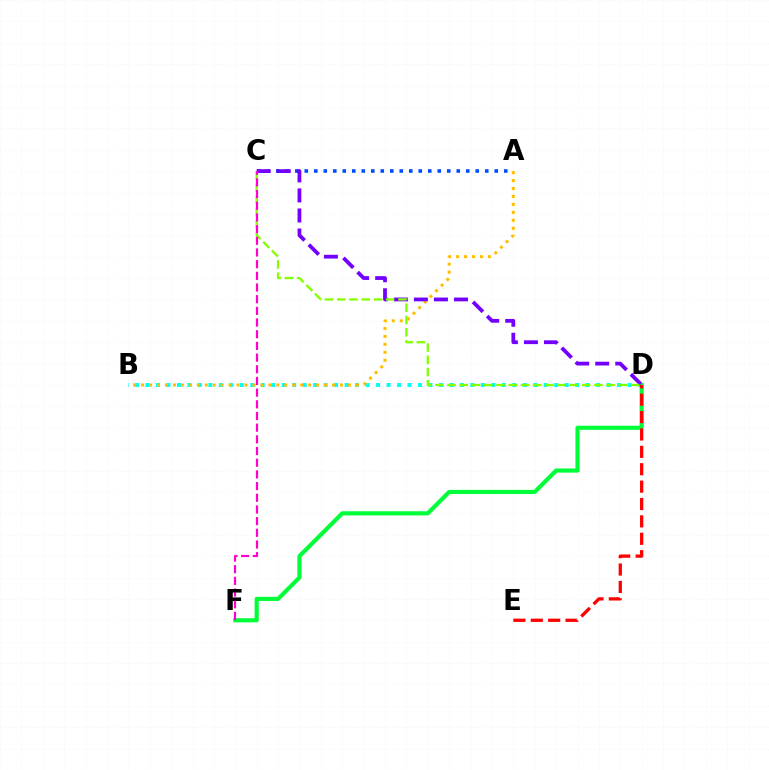{('B', 'D'): [{'color': '#00fff6', 'line_style': 'dotted', 'thickness': 2.85}], ('A', 'B'): [{'color': '#ffbd00', 'line_style': 'dotted', 'thickness': 2.16}], ('D', 'F'): [{'color': '#00ff39', 'line_style': 'solid', 'thickness': 2.99}], ('A', 'C'): [{'color': '#004bff', 'line_style': 'dotted', 'thickness': 2.58}], ('C', 'D'): [{'color': '#7200ff', 'line_style': 'dashed', 'thickness': 2.72}, {'color': '#84ff00', 'line_style': 'dashed', 'thickness': 1.66}], ('D', 'E'): [{'color': '#ff0000', 'line_style': 'dashed', 'thickness': 2.36}], ('C', 'F'): [{'color': '#ff00cf', 'line_style': 'dashed', 'thickness': 1.59}]}